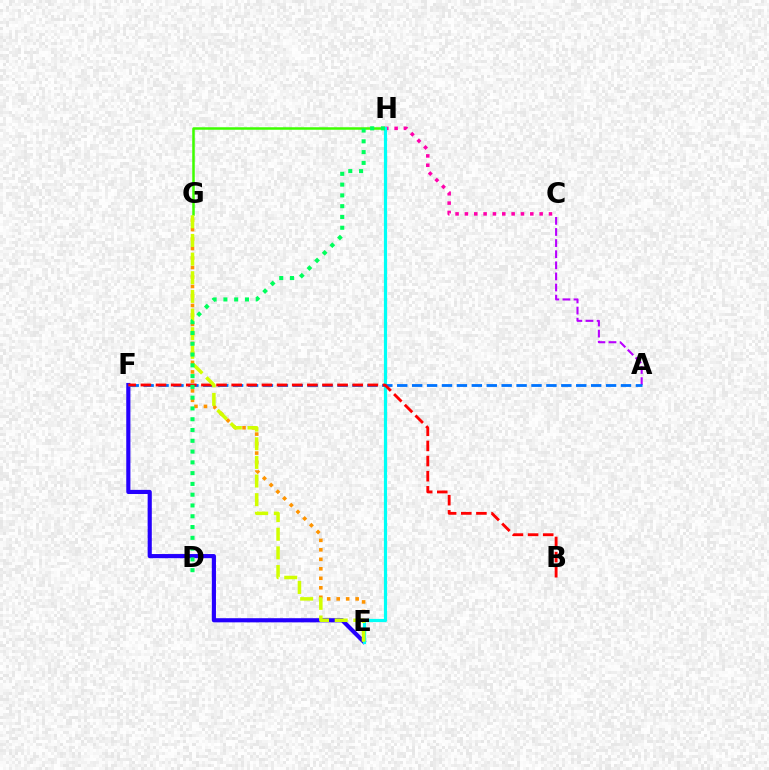{('C', 'H'): [{'color': '#ff00ac', 'line_style': 'dotted', 'thickness': 2.54}], ('A', 'C'): [{'color': '#b900ff', 'line_style': 'dashed', 'thickness': 1.51}], ('E', 'F'): [{'color': '#2500ff', 'line_style': 'solid', 'thickness': 2.98}], ('G', 'H'): [{'color': '#3dff00', 'line_style': 'solid', 'thickness': 1.81}], ('E', 'G'): [{'color': '#ff9400', 'line_style': 'dotted', 'thickness': 2.58}, {'color': '#d1ff00', 'line_style': 'dashed', 'thickness': 2.53}], ('E', 'H'): [{'color': '#00fff6', 'line_style': 'solid', 'thickness': 2.3}], ('A', 'F'): [{'color': '#0074ff', 'line_style': 'dashed', 'thickness': 2.03}], ('B', 'F'): [{'color': '#ff0000', 'line_style': 'dashed', 'thickness': 2.06}], ('D', 'H'): [{'color': '#00ff5c', 'line_style': 'dotted', 'thickness': 2.93}]}